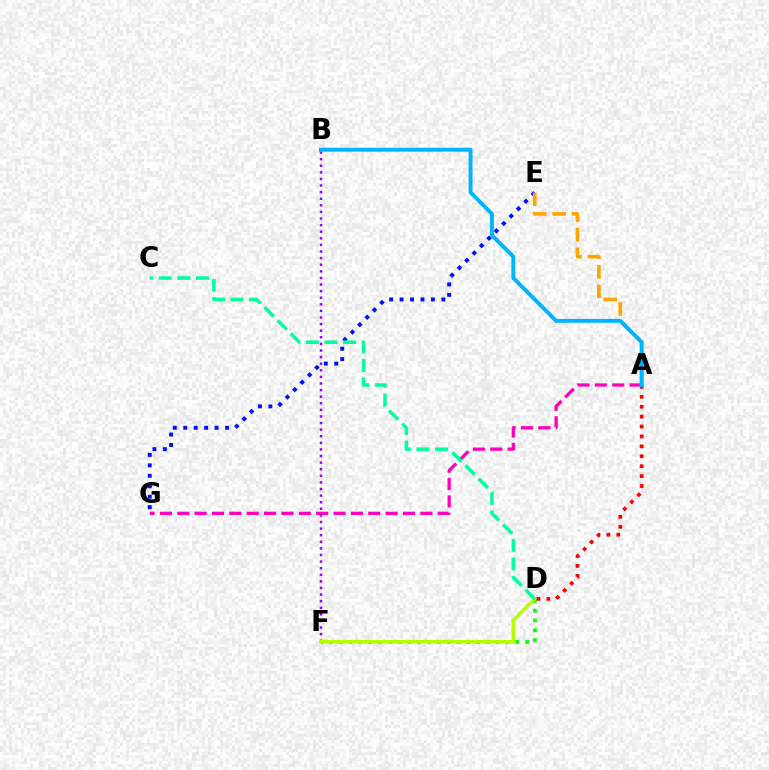{('A', 'G'): [{'color': '#ff00bd', 'line_style': 'dashed', 'thickness': 2.36}], ('D', 'F'): [{'color': '#08ff00', 'line_style': 'dotted', 'thickness': 2.66}, {'color': '#b3ff00', 'line_style': 'solid', 'thickness': 2.46}], ('E', 'G'): [{'color': '#0010ff', 'line_style': 'dotted', 'thickness': 2.84}], ('B', 'F'): [{'color': '#9b00ff', 'line_style': 'dotted', 'thickness': 1.79}], ('A', 'E'): [{'color': '#ffa500', 'line_style': 'dashed', 'thickness': 2.65}], ('C', 'D'): [{'color': '#00ff9d', 'line_style': 'dashed', 'thickness': 2.53}], ('A', 'D'): [{'color': '#ff0000', 'line_style': 'dotted', 'thickness': 2.69}], ('A', 'B'): [{'color': '#00b5ff', 'line_style': 'solid', 'thickness': 2.83}]}